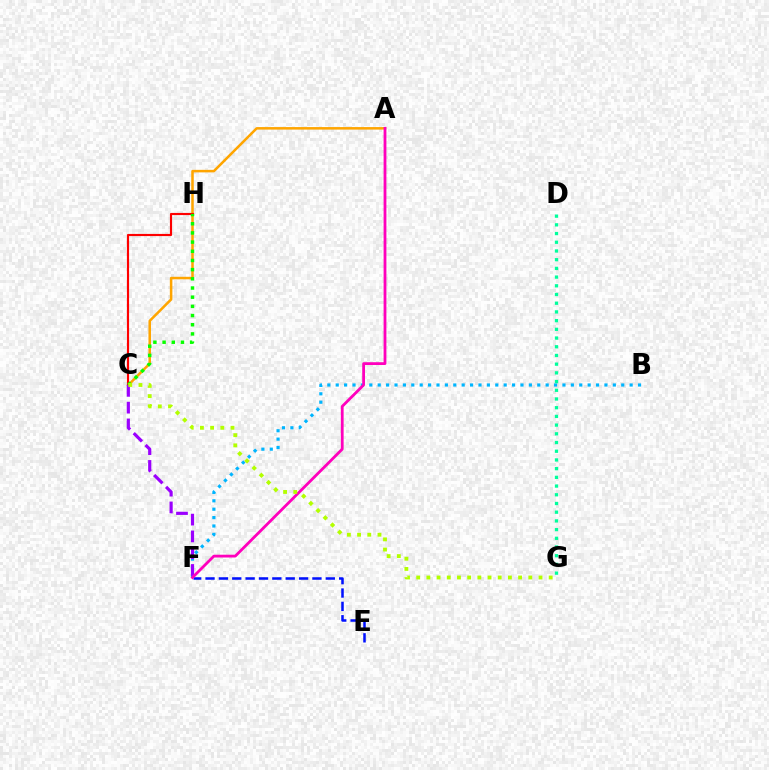{('A', 'C'): [{'color': '#ffa500', 'line_style': 'solid', 'thickness': 1.82}], ('E', 'F'): [{'color': '#0010ff', 'line_style': 'dashed', 'thickness': 1.82}], ('C', 'H'): [{'color': '#ff0000', 'line_style': 'solid', 'thickness': 1.55}, {'color': '#08ff00', 'line_style': 'dotted', 'thickness': 2.49}], ('B', 'F'): [{'color': '#00b5ff', 'line_style': 'dotted', 'thickness': 2.28}], ('D', 'G'): [{'color': '#00ff9d', 'line_style': 'dotted', 'thickness': 2.37}], ('C', 'F'): [{'color': '#9b00ff', 'line_style': 'dashed', 'thickness': 2.28}], ('A', 'F'): [{'color': '#ff00bd', 'line_style': 'solid', 'thickness': 2.01}], ('C', 'G'): [{'color': '#b3ff00', 'line_style': 'dotted', 'thickness': 2.77}]}